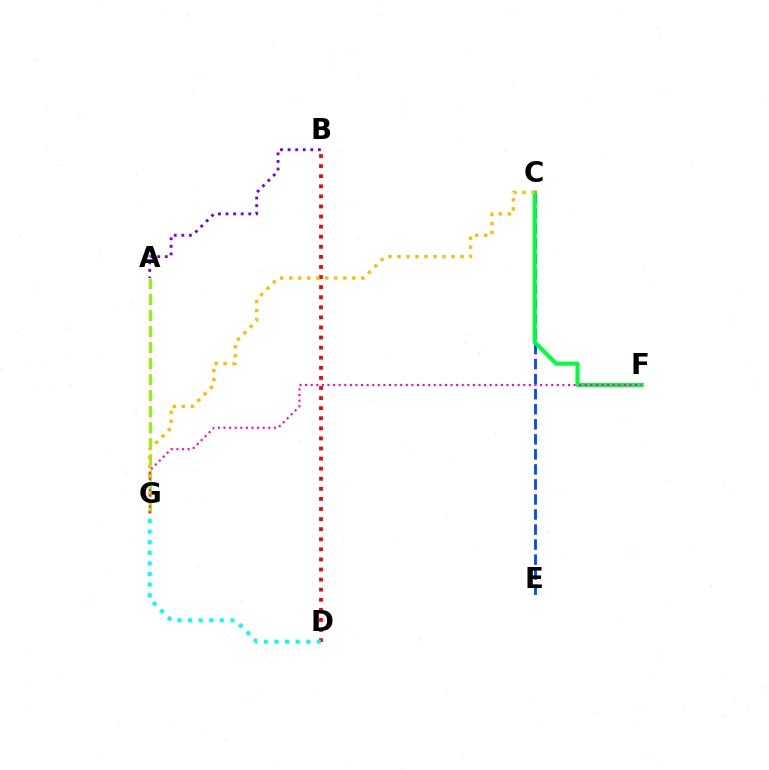{('A', 'G'): [{'color': '#84ff00', 'line_style': 'dashed', 'thickness': 2.18}], ('C', 'E'): [{'color': '#004bff', 'line_style': 'dashed', 'thickness': 2.04}], ('C', 'F'): [{'color': '#00ff39', 'line_style': 'solid', 'thickness': 2.95}], ('B', 'D'): [{'color': '#ff0000', 'line_style': 'dotted', 'thickness': 2.74}], ('C', 'G'): [{'color': '#ffbd00', 'line_style': 'dotted', 'thickness': 2.45}], ('D', 'G'): [{'color': '#00fff6', 'line_style': 'dotted', 'thickness': 2.88}], ('F', 'G'): [{'color': '#ff00cf', 'line_style': 'dotted', 'thickness': 1.52}], ('A', 'B'): [{'color': '#7200ff', 'line_style': 'dotted', 'thickness': 2.06}]}